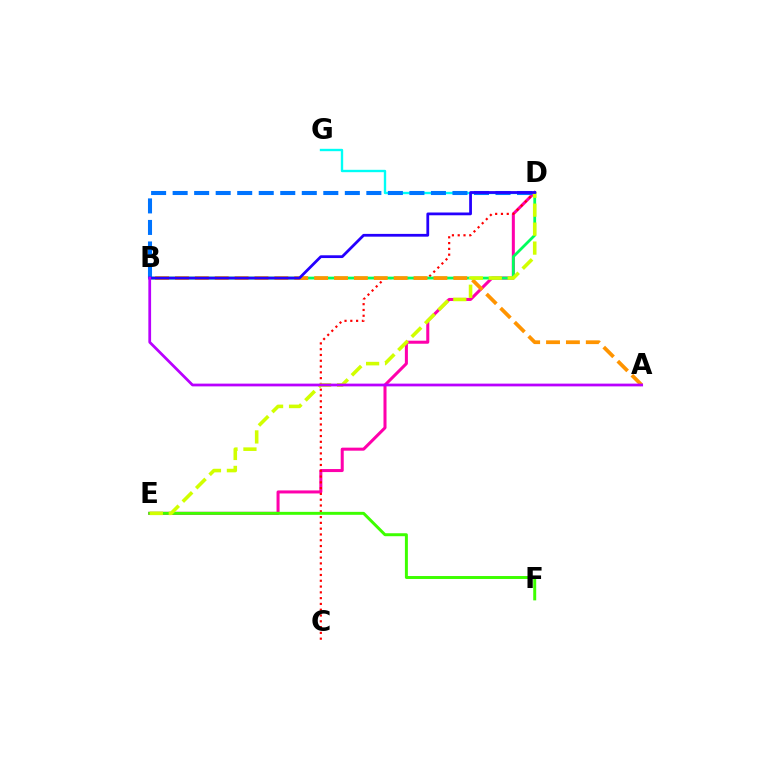{('D', 'E'): [{'color': '#ff00ac', 'line_style': 'solid', 'thickness': 2.18}, {'color': '#d1ff00', 'line_style': 'dashed', 'thickness': 2.58}], ('C', 'D'): [{'color': '#ff0000', 'line_style': 'dotted', 'thickness': 1.57}], ('D', 'G'): [{'color': '#00fff6', 'line_style': 'solid', 'thickness': 1.7}], ('B', 'D'): [{'color': '#00ff5c', 'line_style': 'solid', 'thickness': 2.0}, {'color': '#0074ff', 'line_style': 'dashed', 'thickness': 2.92}, {'color': '#2500ff', 'line_style': 'solid', 'thickness': 1.99}], ('E', 'F'): [{'color': '#3dff00', 'line_style': 'solid', 'thickness': 2.13}], ('A', 'B'): [{'color': '#ff9400', 'line_style': 'dashed', 'thickness': 2.7}, {'color': '#b900ff', 'line_style': 'solid', 'thickness': 1.98}]}